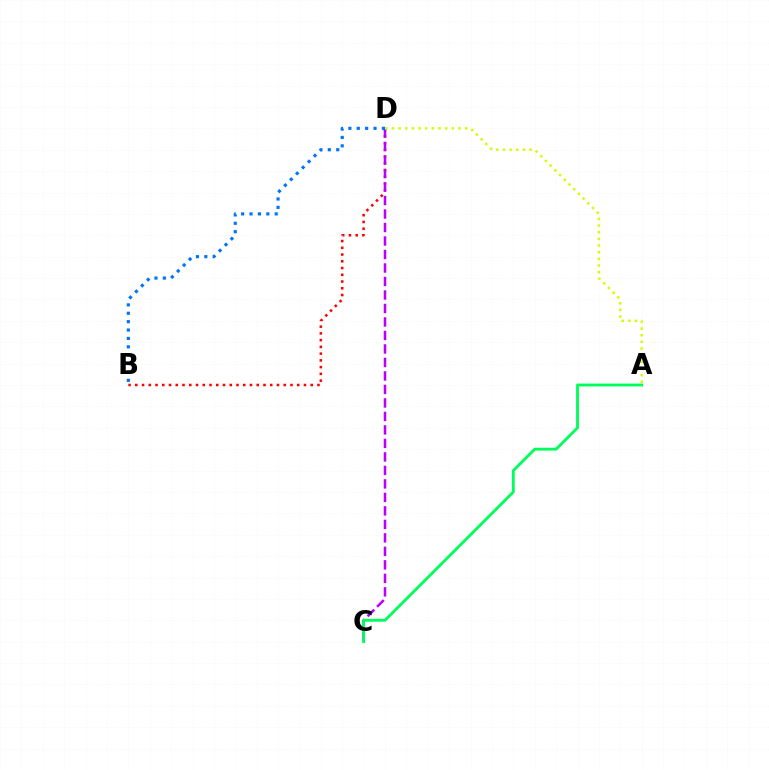{('B', 'D'): [{'color': '#ff0000', 'line_style': 'dotted', 'thickness': 1.83}, {'color': '#0074ff', 'line_style': 'dotted', 'thickness': 2.28}], ('C', 'D'): [{'color': '#b900ff', 'line_style': 'dashed', 'thickness': 1.83}], ('A', 'D'): [{'color': '#d1ff00', 'line_style': 'dotted', 'thickness': 1.81}], ('A', 'C'): [{'color': '#00ff5c', 'line_style': 'solid', 'thickness': 2.06}]}